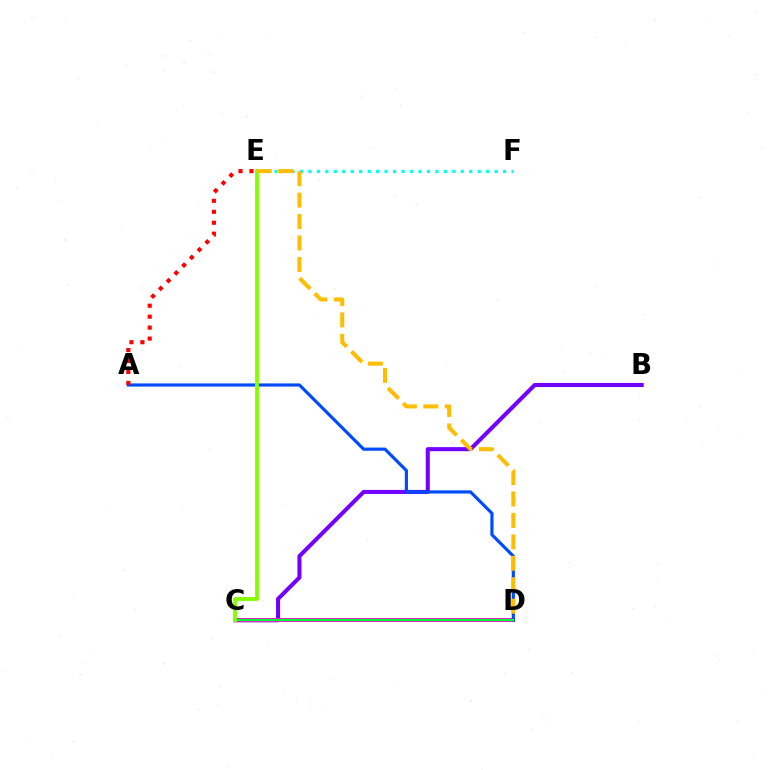{('B', 'C'): [{'color': '#7200ff', 'line_style': 'solid', 'thickness': 2.92}], ('C', 'D'): [{'color': '#ff00cf', 'line_style': 'solid', 'thickness': 2.9}, {'color': '#00ff39', 'line_style': 'solid', 'thickness': 1.66}], ('E', 'F'): [{'color': '#00fff6', 'line_style': 'dotted', 'thickness': 2.3}], ('A', 'D'): [{'color': '#004bff', 'line_style': 'solid', 'thickness': 2.28}], ('A', 'E'): [{'color': '#ff0000', 'line_style': 'dotted', 'thickness': 2.98}], ('C', 'E'): [{'color': '#84ff00', 'line_style': 'solid', 'thickness': 2.77}], ('D', 'E'): [{'color': '#ffbd00', 'line_style': 'dashed', 'thickness': 2.91}]}